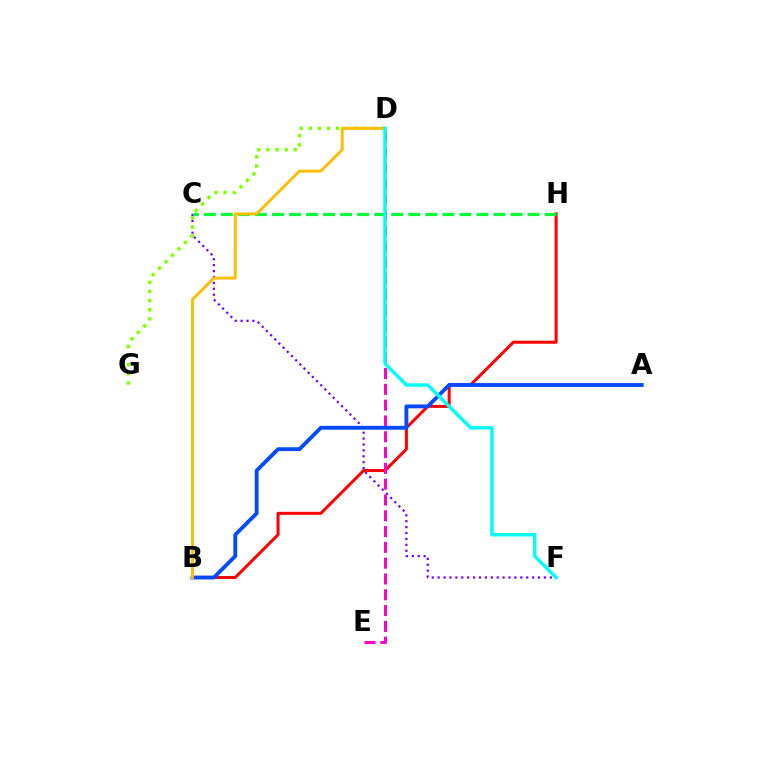{('B', 'H'): [{'color': '#ff0000', 'line_style': 'solid', 'thickness': 2.18}], ('C', 'F'): [{'color': '#7200ff', 'line_style': 'dotted', 'thickness': 1.6}], ('D', 'E'): [{'color': '#ff00cf', 'line_style': 'dashed', 'thickness': 2.15}], ('D', 'G'): [{'color': '#84ff00', 'line_style': 'dotted', 'thickness': 2.48}], ('A', 'B'): [{'color': '#004bff', 'line_style': 'solid', 'thickness': 2.77}], ('C', 'H'): [{'color': '#00ff39', 'line_style': 'dashed', 'thickness': 2.31}], ('B', 'D'): [{'color': '#ffbd00', 'line_style': 'solid', 'thickness': 2.1}], ('D', 'F'): [{'color': '#00fff6', 'line_style': 'solid', 'thickness': 2.48}]}